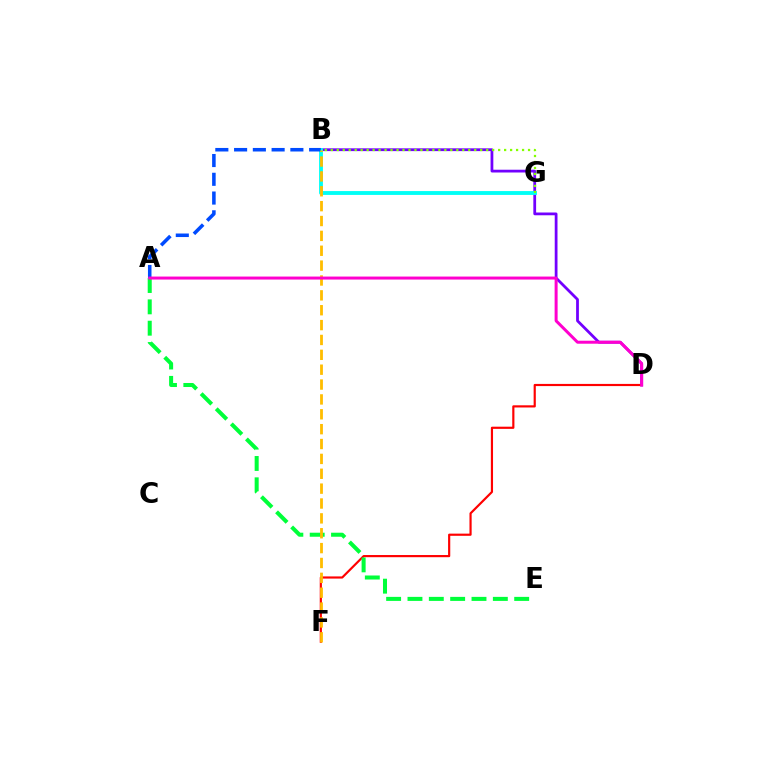{('B', 'D'): [{'color': '#7200ff', 'line_style': 'solid', 'thickness': 1.99}], ('D', 'F'): [{'color': '#ff0000', 'line_style': 'solid', 'thickness': 1.57}], ('B', 'G'): [{'color': '#00fff6', 'line_style': 'solid', 'thickness': 2.77}, {'color': '#84ff00', 'line_style': 'dotted', 'thickness': 1.62}], ('A', 'B'): [{'color': '#004bff', 'line_style': 'dashed', 'thickness': 2.55}], ('A', 'E'): [{'color': '#00ff39', 'line_style': 'dashed', 'thickness': 2.9}], ('B', 'F'): [{'color': '#ffbd00', 'line_style': 'dashed', 'thickness': 2.02}], ('A', 'D'): [{'color': '#ff00cf', 'line_style': 'solid', 'thickness': 2.16}]}